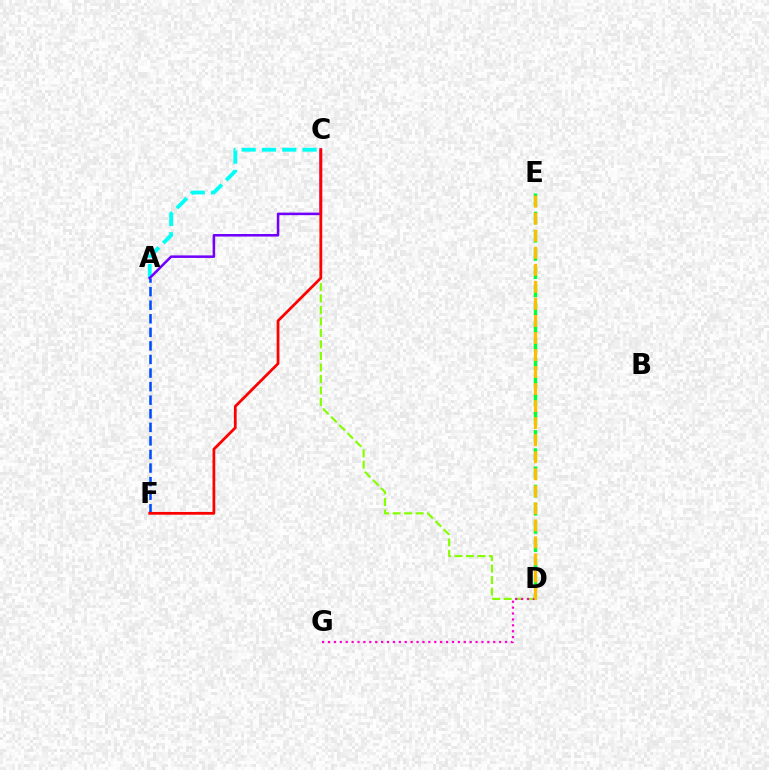{('C', 'D'): [{'color': '#84ff00', 'line_style': 'dashed', 'thickness': 1.56}], ('A', 'F'): [{'color': '#004bff', 'line_style': 'dashed', 'thickness': 1.84}], ('A', 'C'): [{'color': '#00fff6', 'line_style': 'dashed', 'thickness': 2.76}, {'color': '#7200ff', 'line_style': 'solid', 'thickness': 1.83}], ('D', 'E'): [{'color': '#00ff39', 'line_style': 'dashed', 'thickness': 2.47}, {'color': '#ffbd00', 'line_style': 'dashed', 'thickness': 2.31}], ('D', 'G'): [{'color': '#ff00cf', 'line_style': 'dotted', 'thickness': 1.6}], ('C', 'F'): [{'color': '#ff0000', 'line_style': 'solid', 'thickness': 1.99}]}